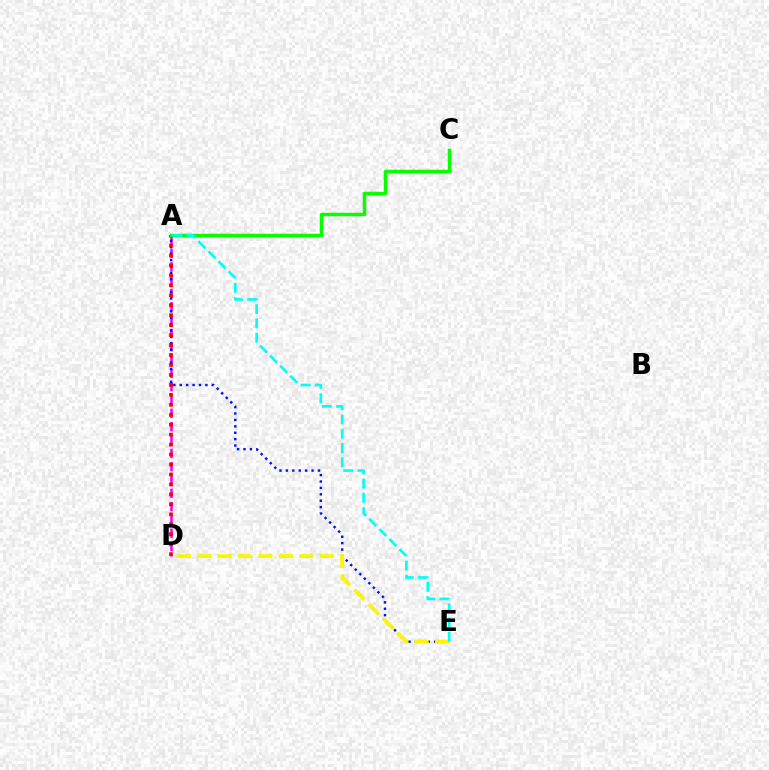{('A', 'D'): [{'color': '#ee00ff', 'line_style': 'dashed', 'thickness': 1.81}, {'color': '#ff0000', 'line_style': 'dotted', 'thickness': 2.7}], ('A', 'E'): [{'color': '#0010ff', 'line_style': 'dotted', 'thickness': 1.74}, {'color': '#00fff6', 'line_style': 'dashed', 'thickness': 1.93}], ('D', 'E'): [{'color': '#fcf500', 'line_style': 'dashed', 'thickness': 2.77}], ('A', 'C'): [{'color': '#08ff00', 'line_style': 'solid', 'thickness': 2.5}]}